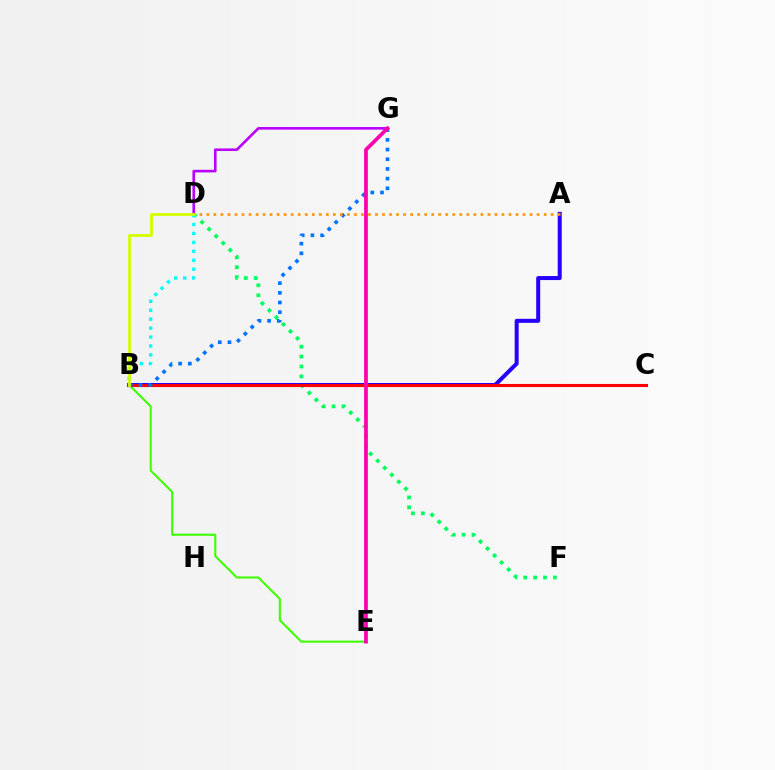{('D', 'F'): [{'color': '#00ff5c', 'line_style': 'dotted', 'thickness': 2.69}], ('A', 'B'): [{'color': '#2500ff', 'line_style': 'solid', 'thickness': 2.89}], ('D', 'G'): [{'color': '#b900ff', 'line_style': 'solid', 'thickness': 1.88}], ('B', 'D'): [{'color': '#00fff6', 'line_style': 'dotted', 'thickness': 2.43}, {'color': '#d1ff00', 'line_style': 'solid', 'thickness': 2.01}], ('B', 'E'): [{'color': '#3dff00', 'line_style': 'solid', 'thickness': 1.5}], ('B', 'C'): [{'color': '#ff0000', 'line_style': 'solid', 'thickness': 2.24}], ('B', 'G'): [{'color': '#0074ff', 'line_style': 'dotted', 'thickness': 2.63}], ('A', 'D'): [{'color': '#ff9400', 'line_style': 'dotted', 'thickness': 1.91}], ('E', 'G'): [{'color': '#ff00ac', 'line_style': 'solid', 'thickness': 2.69}]}